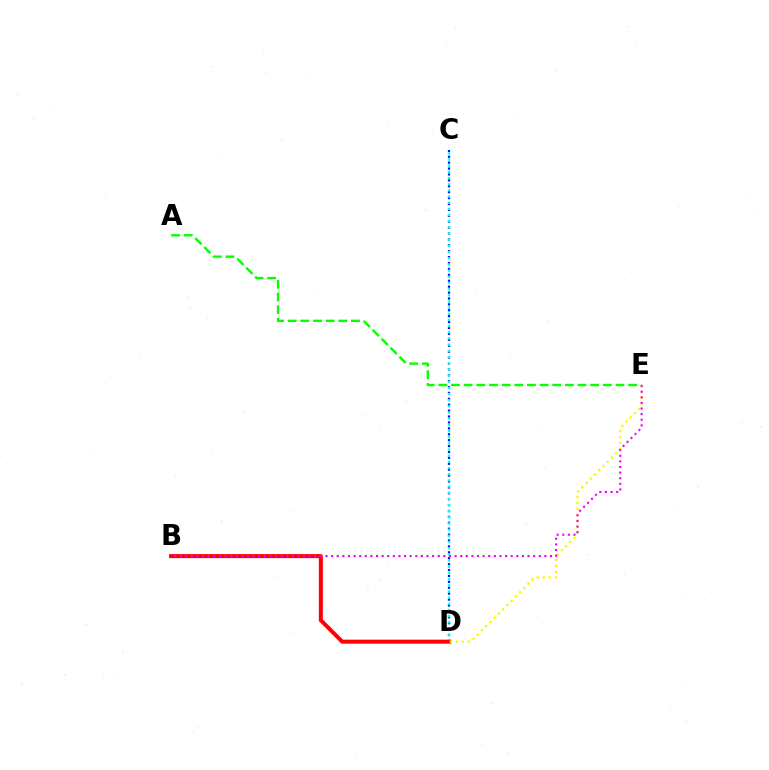{('C', 'D'): [{'color': '#0010ff', 'line_style': 'dotted', 'thickness': 1.6}, {'color': '#00fff6', 'line_style': 'dotted', 'thickness': 1.68}], ('B', 'D'): [{'color': '#ff0000', 'line_style': 'solid', 'thickness': 2.88}], ('D', 'E'): [{'color': '#fcf500', 'line_style': 'dotted', 'thickness': 1.62}], ('B', 'E'): [{'color': '#ee00ff', 'line_style': 'dotted', 'thickness': 1.52}], ('A', 'E'): [{'color': '#08ff00', 'line_style': 'dashed', 'thickness': 1.72}]}